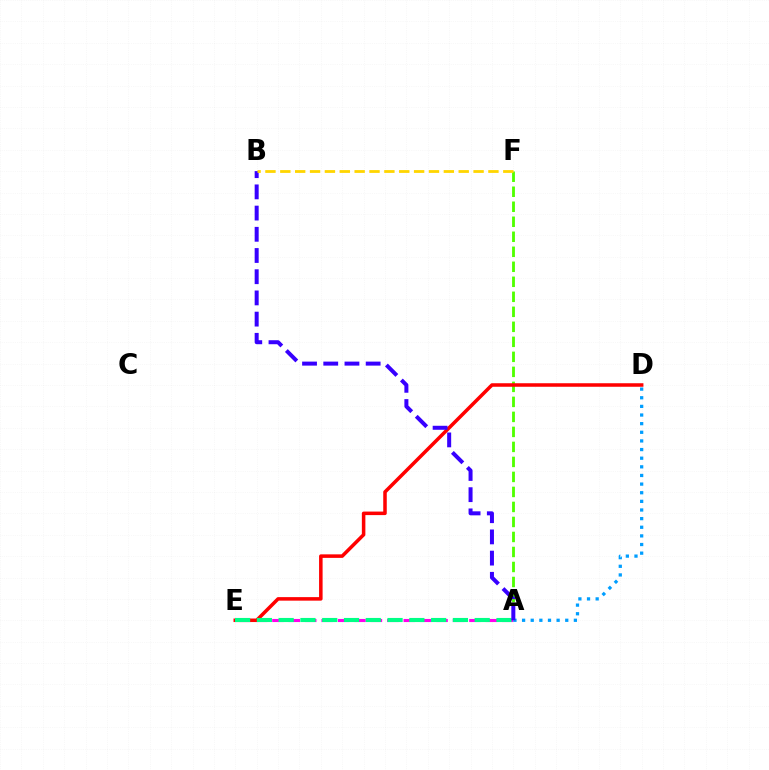{('A', 'F'): [{'color': '#4fff00', 'line_style': 'dashed', 'thickness': 2.04}], ('A', 'E'): [{'color': '#ff00ed', 'line_style': 'dashed', 'thickness': 2.23}, {'color': '#00ff86', 'line_style': 'dashed', 'thickness': 2.96}], ('D', 'E'): [{'color': '#ff0000', 'line_style': 'solid', 'thickness': 2.54}], ('A', 'D'): [{'color': '#009eff', 'line_style': 'dotted', 'thickness': 2.35}], ('A', 'B'): [{'color': '#3700ff', 'line_style': 'dashed', 'thickness': 2.88}], ('B', 'F'): [{'color': '#ffd500', 'line_style': 'dashed', 'thickness': 2.02}]}